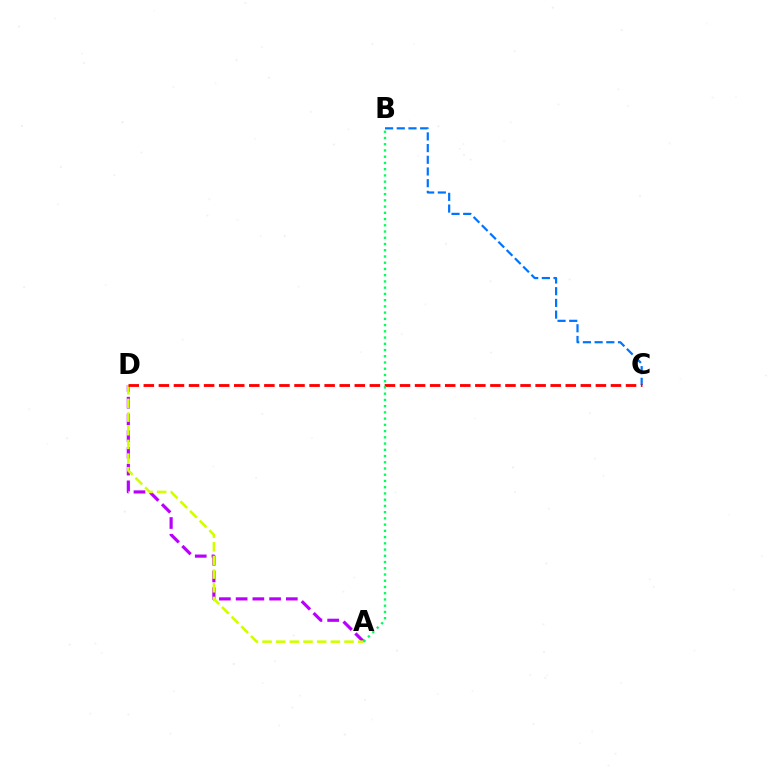{('A', 'D'): [{'color': '#b900ff', 'line_style': 'dashed', 'thickness': 2.27}, {'color': '#d1ff00', 'line_style': 'dashed', 'thickness': 1.86}], ('B', 'C'): [{'color': '#0074ff', 'line_style': 'dashed', 'thickness': 1.59}], ('C', 'D'): [{'color': '#ff0000', 'line_style': 'dashed', 'thickness': 2.05}], ('A', 'B'): [{'color': '#00ff5c', 'line_style': 'dotted', 'thickness': 1.69}]}